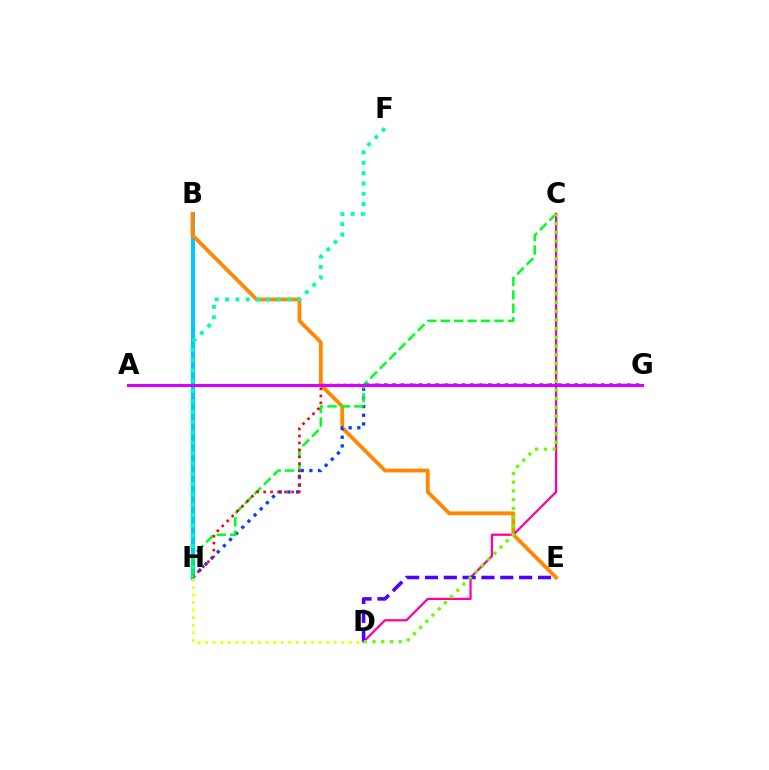{('B', 'H'): [{'color': '#00c7ff', 'line_style': 'solid', 'thickness': 2.91}], ('B', 'E'): [{'color': '#ff8800', 'line_style': 'solid', 'thickness': 2.74}], ('G', 'H'): [{'color': '#003fff', 'line_style': 'dotted', 'thickness': 2.36}, {'color': '#ff0000', 'line_style': 'dotted', 'thickness': 1.9}], ('C', 'H'): [{'color': '#00ff27', 'line_style': 'dashed', 'thickness': 1.82}], ('C', 'D'): [{'color': '#ff00a0', 'line_style': 'solid', 'thickness': 1.61}, {'color': '#66ff00', 'line_style': 'dotted', 'thickness': 2.38}], ('D', 'E'): [{'color': '#4f00ff', 'line_style': 'dashed', 'thickness': 2.56}], ('F', 'H'): [{'color': '#00ffaf', 'line_style': 'dotted', 'thickness': 2.81}], ('A', 'G'): [{'color': '#d600ff', 'line_style': 'solid', 'thickness': 2.23}], ('D', 'H'): [{'color': '#eeff00', 'line_style': 'dotted', 'thickness': 2.06}]}